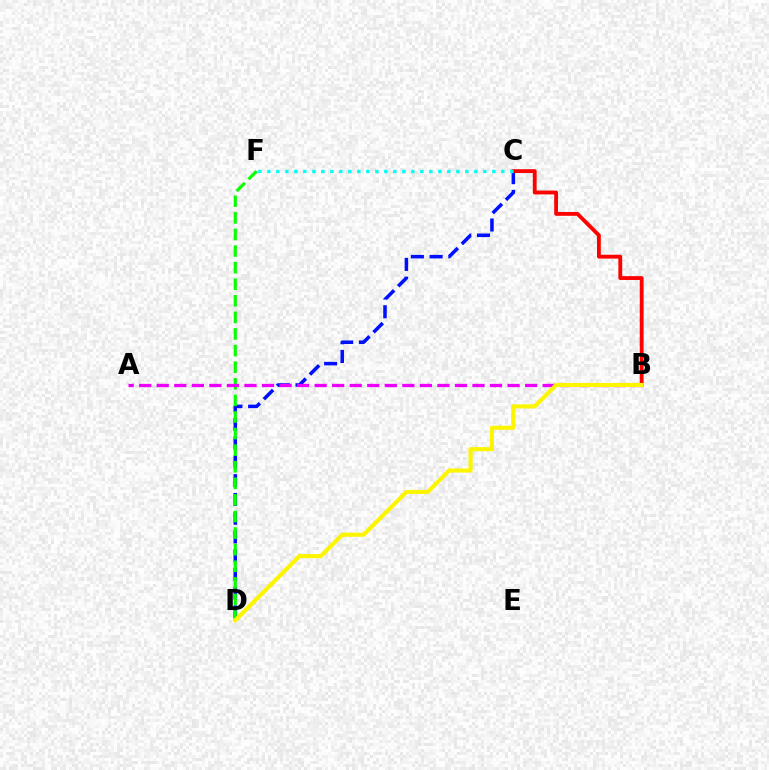{('C', 'D'): [{'color': '#0010ff', 'line_style': 'dashed', 'thickness': 2.55}], ('B', 'C'): [{'color': '#ff0000', 'line_style': 'solid', 'thickness': 2.76}], ('D', 'F'): [{'color': '#08ff00', 'line_style': 'dashed', 'thickness': 2.25}], ('A', 'B'): [{'color': '#ee00ff', 'line_style': 'dashed', 'thickness': 2.38}], ('B', 'D'): [{'color': '#fcf500', 'line_style': 'solid', 'thickness': 2.96}], ('C', 'F'): [{'color': '#00fff6', 'line_style': 'dotted', 'thickness': 2.44}]}